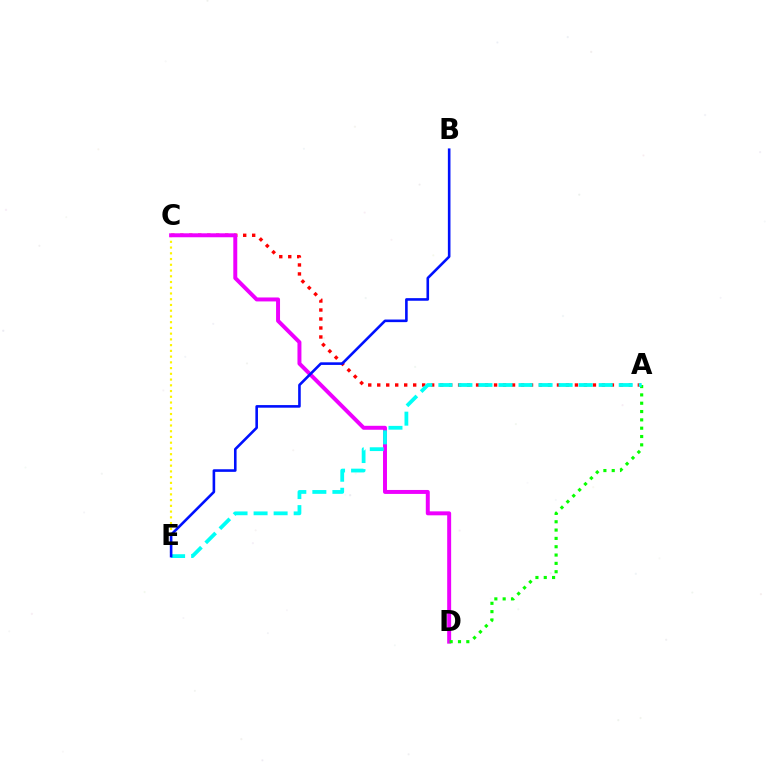{('A', 'C'): [{'color': '#ff0000', 'line_style': 'dotted', 'thickness': 2.44}], ('C', 'E'): [{'color': '#fcf500', 'line_style': 'dotted', 'thickness': 1.56}], ('C', 'D'): [{'color': '#ee00ff', 'line_style': 'solid', 'thickness': 2.85}], ('A', 'D'): [{'color': '#08ff00', 'line_style': 'dotted', 'thickness': 2.26}], ('A', 'E'): [{'color': '#00fff6', 'line_style': 'dashed', 'thickness': 2.72}], ('B', 'E'): [{'color': '#0010ff', 'line_style': 'solid', 'thickness': 1.87}]}